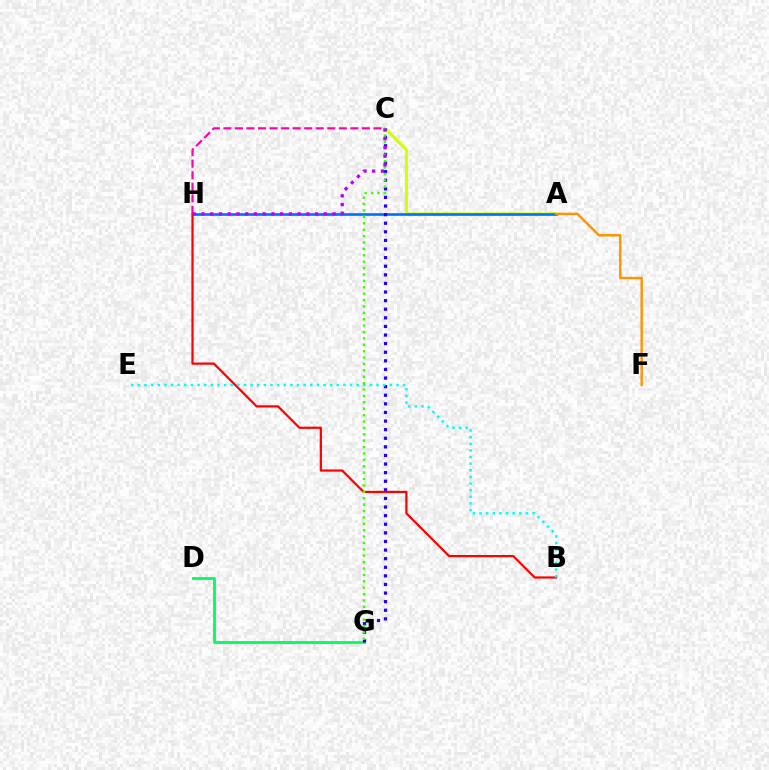{('A', 'C'): [{'color': '#d1ff00', 'line_style': 'solid', 'thickness': 2.16}], ('A', 'H'): [{'color': '#0074ff', 'line_style': 'solid', 'thickness': 1.92}], ('D', 'G'): [{'color': '#00ff5c', 'line_style': 'solid', 'thickness': 2.04}], ('C', 'G'): [{'color': '#2500ff', 'line_style': 'dotted', 'thickness': 2.34}, {'color': '#3dff00', 'line_style': 'dotted', 'thickness': 1.74}], ('B', 'H'): [{'color': '#ff0000', 'line_style': 'solid', 'thickness': 1.6}], ('A', 'F'): [{'color': '#ff9400', 'line_style': 'solid', 'thickness': 1.75}], ('B', 'E'): [{'color': '#00fff6', 'line_style': 'dotted', 'thickness': 1.8}], ('C', 'H'): [{'color': '#ff00ac', 'line_style': 'dashed', 'thickness': 1.57}, {'color': '#b900ff', 'line_style': 'dotted', 'thickness': 2.37}]}